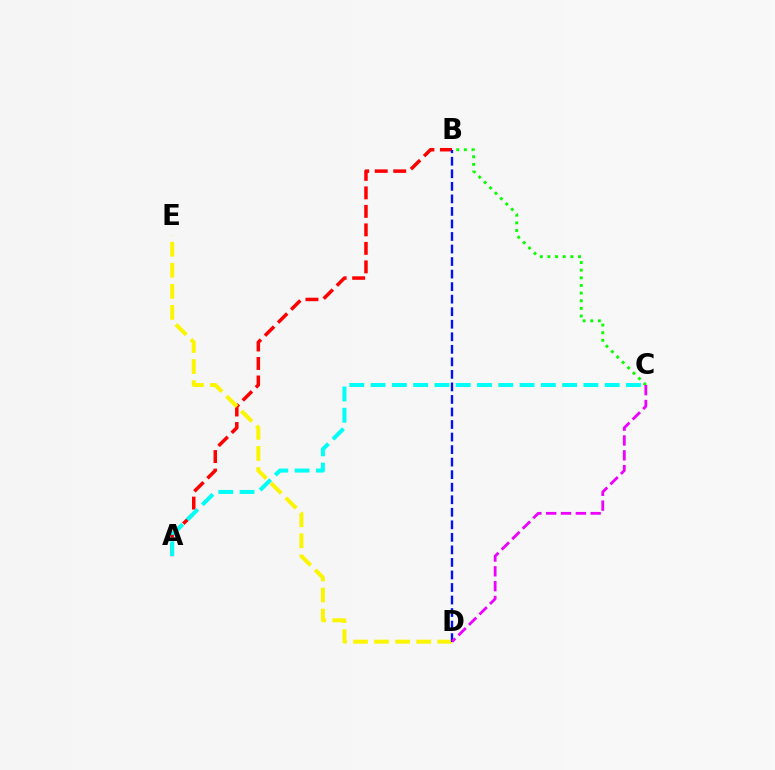{('A', 'B'): [{'color': '#ff0000', 'line_style': 'dashed', 'thickness': 2.51}], ('B', 'C'): [{'color': '#08ff00', 'line_style': 'dotted', 'thickness': 2.08}], ('A', 'C'): [{'color': '#00fff6', 'line_style': 'dashed', 'thickness': 2.89}], ('D', 'E'): [{'color': '#fcf500', 'line_style': 'dashed', 'thickness': 2.86}], ('B', 'D'): [{'color': '#0010ff', 'line_style': 'dashed', 'thickness': 1.7}], ('C', 'D'): [{'color': '#ee00ff', 'line_style': 'dashed', 'thickness': 2.01}]}